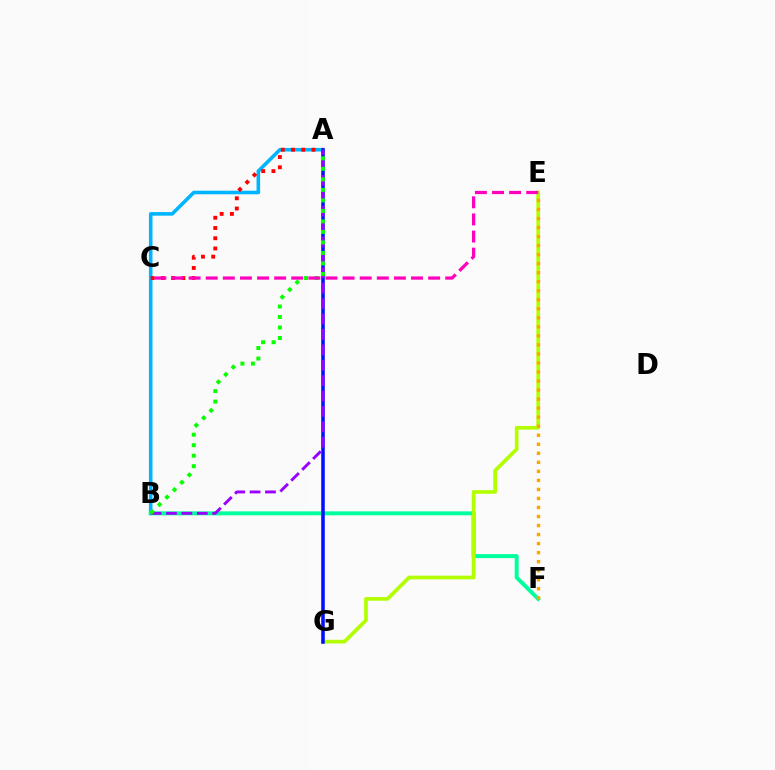{('A', 'B'): [{'color': '#00b5ff', 'line_style': 'solid', 'thickness': 2.57}, {'color': '#9b00ff', 'line_style': 'dashed', 'thickness': 2.09}, {'color': '#08ff00', 'line_style': 'dotted', 'thickness': 2.86}], ('B', 'F'): [{'color': '#00ff9d', 'line_style': 'solid', 'thickness': 2.85}], ('A', 'C'): [{'color': '#ff0000', 'line_style': 'dotted', 'thickness': 2.78}], ('E', 'G'): [{'color': '#b3ff00', 'line_style': 'solid', 'thickness': 2.66}], ('A', 'G'): [{'color': '#0010ff', 'line_style': 'solid', 'thickness': 2.54}], ('E', 'F'): [{'color': '#ffa500', 'line_style': 'dotted', 'thickness': 2.45}], ('C', 'E'): [{'color': '#ff00bd', 'line_style': 'dashed', 'thickness': 2.32}]}